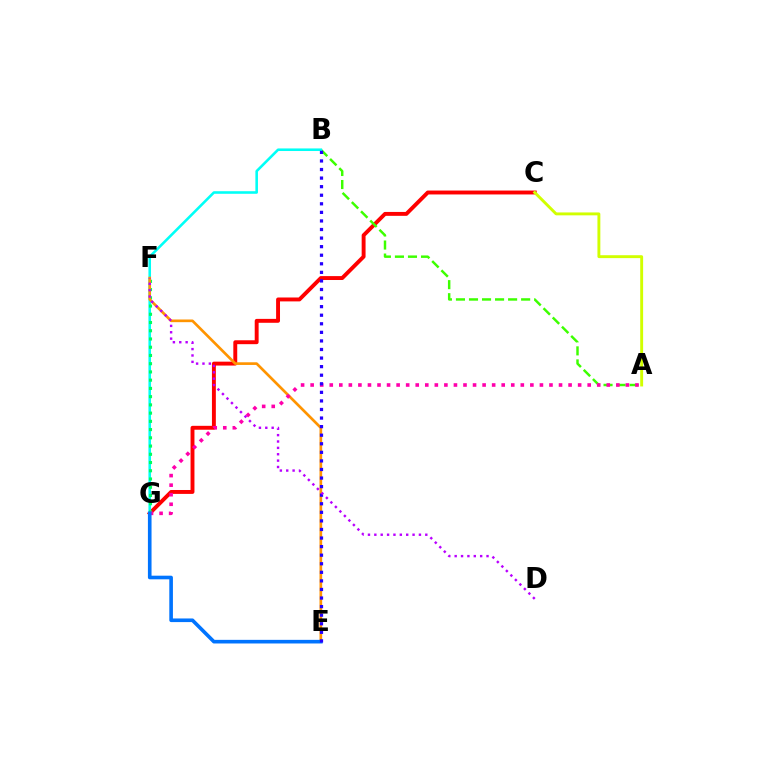{('C', 'G'): [{'color': '#ff0000', 'line_style': 'solid', 'thickness': 2.81}], ('A', 'C'): [{'color': '#d1ff00', 'line_style': 'solid', 'thickness': 2.09}], ('A', 'B'): [{'color': '#3dff00', 'line_style': 'dashed', 'thickness': 1.77}], ('B', 'G'): [{'color': '#00fff6', 'line_style': 'solid', 'thickness': 1.86}], ('F', 'G'): [{'color': '#00ff5c', 'line_style': 'dotted', 'thickness': 2.24}], ('E', 'F'): [{'color': '#ff9400', 'line_style': 'solid', 'thickness': 1.92}], ('A', 'G'): [{'color': '#ff00ac', 'line_style': 'dotted', 'thickness': 2.6}], ('E', 'G'): [{'color': '#0074ff', 'line_style': 'solid', 'thickness': 2.61}], ('B', 'E'): [{'color': '#2500ff', 'line_style': 'dotted', 'thickness': 2.33}], ('D', 'F'): [{'color': '#b900ff', 'line_style': 'dotted', 'thickness': 1.73}]}